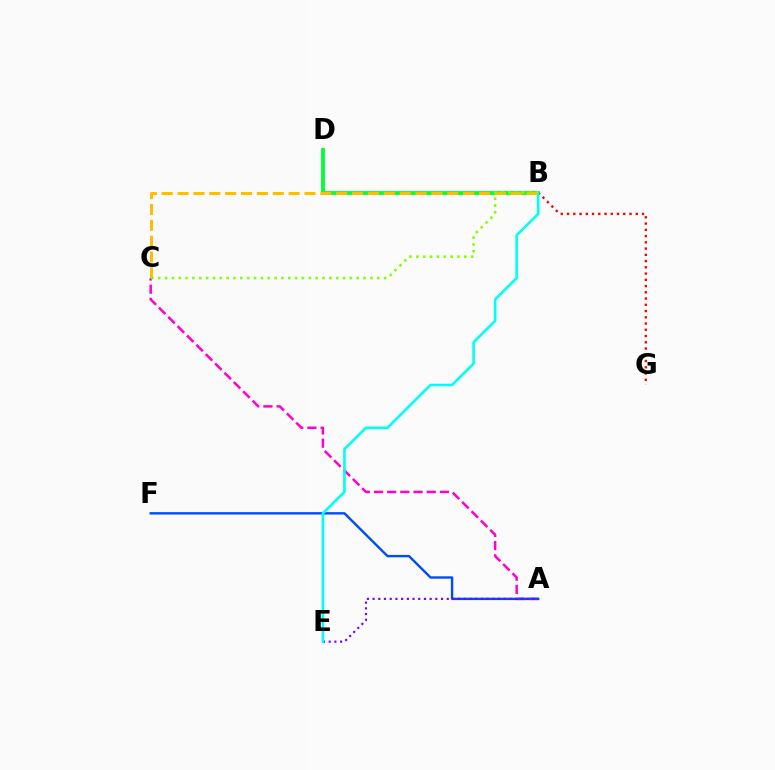{('A', 'C'): [{'color': '#ff00cf', 'line_style': 'dashed', 'thickness': 1.79}], ('A', 'F'): [{'color': '#004bff', 'line_style': 'solid', 'thickness': 1.72}], ('B', 'D'): [{'color': '#00ff39', 'line_style': 'solid', 'thickness': 2.76}], ('B', 'G'): [{'color': '#ff0000', 'line_style': 'dotted', 'thickness': 1.7}], ('A', 'E'): [{'color': '#7200ff', 'line_style': 'dotted', 'thickness': 1.55}], ('B', 'C'): [{'color': '#ffbd00', 'line_style': 'dashed', 'thickness': 2.15}, {'color': '#84ff00', 'line_style': 'dotted', 'thickness': 1.86}], ('B', 'E'): [{'color': '#00fff6', 'line_style': 'solid', 'thickness': 1.89}]}